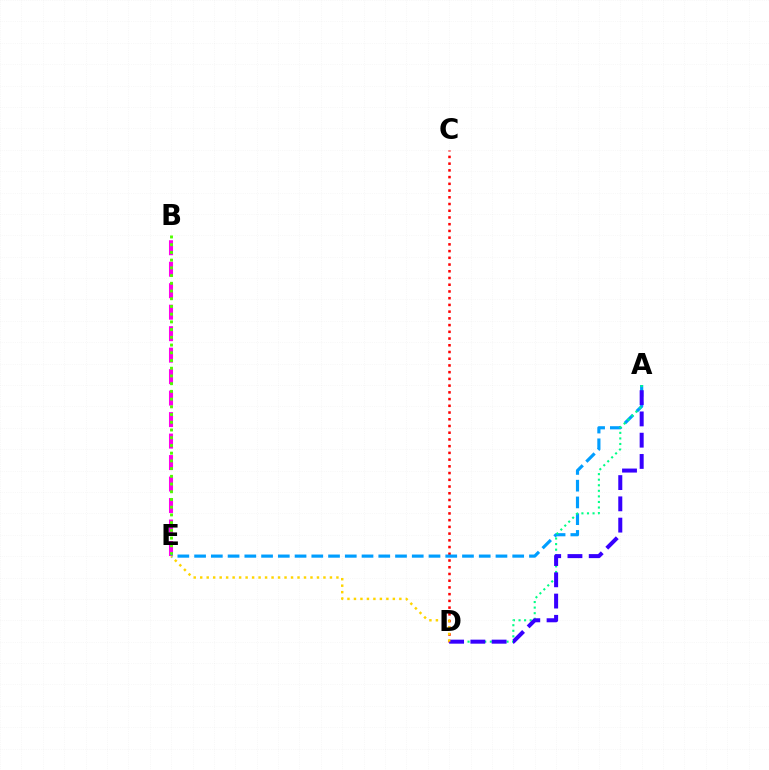{('B', 'E'): [{'color': '#ff00ed', 'line_style': 'dashed', 'thickness': 2.92}, {'color': '#4fff00', 'line_style': 'dotted', 'thickness': 2.1}], ('C', 'D'): [{'color': '#ff0000', 'line_style': 'dotted', 'thickness': 1.83}], ('A', 'E'): [{'color': '#009eff', 'line_style': 'dashed', 'thickness': 2.27}], ('A', 'D'): [{'color': '#00ff86', 'line_style': 'dotted', 'thickness': 1.51}, {'color': '#3700ff', 'line_style': 'dashed', 'thickness': 2.89}], ('D', 'E'): [{'color': '#ffd500', 'line_style': 'dotted', 'thickness': 1.76}]}